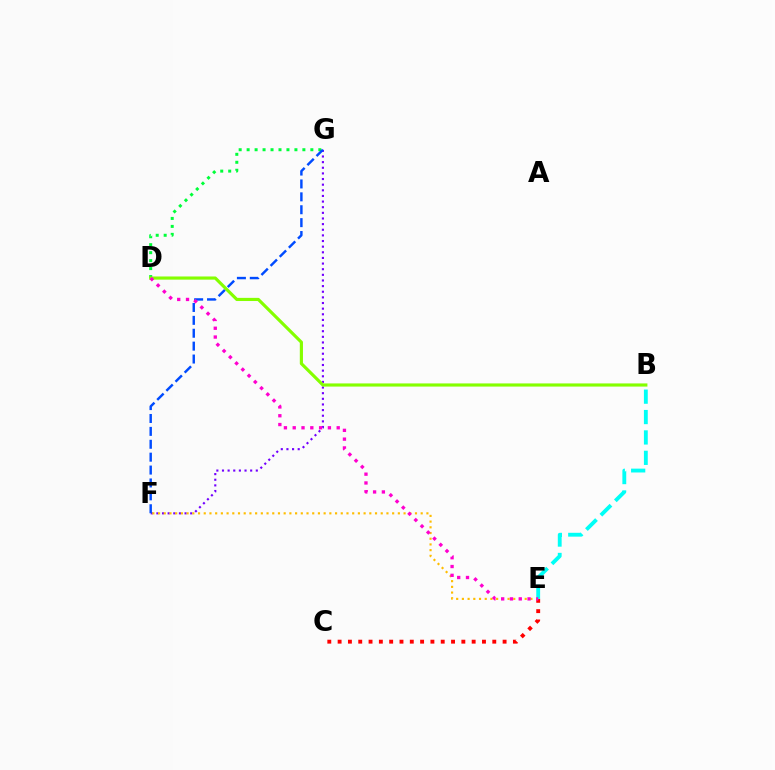{('D', 'G'): [{'color': '#00ff39', 'line_style': 'dotted', 'thickness': 2.16}], ('F', 'G'): [{'color': '#7200ff', 'line_style': 'dotted', 'thickness': 1.53}, {'color': '#004bff', 'line_style': 'dashed', 'thickness': 1.75}], ('C', 'E'): [{'color': '#ff0000', 'line_style': 'dotted', 'thickness': 2.8}], ('E', 'F'): [{'color': '#ffbd00', 'line_style': 'dotted', 'thickness': 1.55}], ('B', 'D'): [{'color': '#84ff00', 'line_style': 'solid', 'thickness': 2.27}], ('B', 'E'): [{'color': '#00fff6', 'line_style': 'dashed', 'thickness': 2.77}], ('D', 'E'): [{'color': '#ff00cf', 'line_style': 'dotted', 'thickness': 2.39}]}